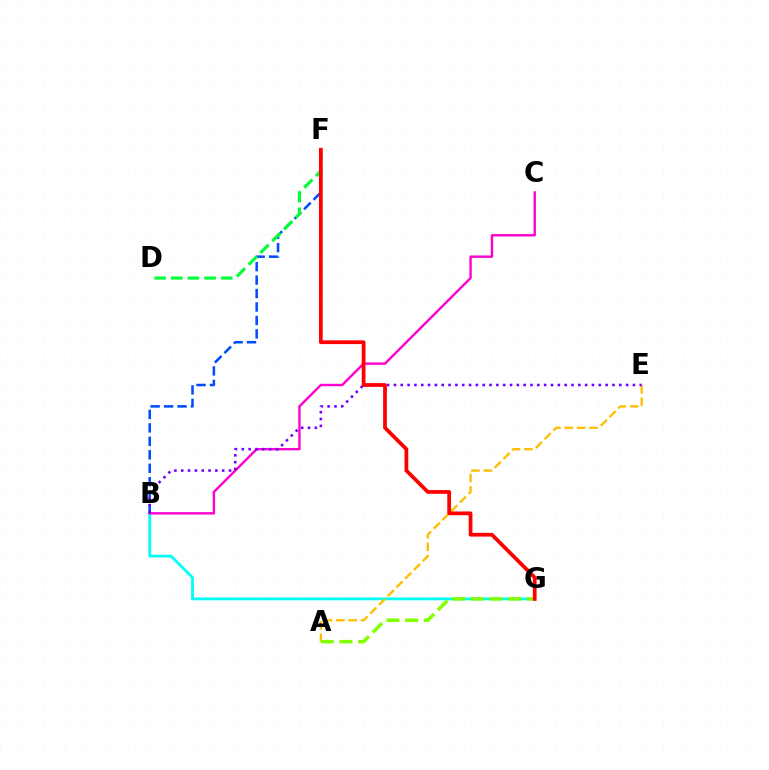{('B', 'G'): [{'color': '#00fff6', 'line_style': 'solid', 'thickness': 2.0}], ('A', 'E'): [{'color': '#ffbd00', 'line_style': 'dashed', 'thickness': 1.68}], ('B', 'F'): [{'color': '#004bff', 'line_style': 'dashed', 'thickness': 1.83}], ('B', 'C'): [{'color': '#ff00cf', 'line_style': 'solid', 'thickness': 1.73}], ('D', 'F'): [{'color': '#00ff39', 'line_style': 'dashed', 'thickness': 2.26}], ('B', 'E'): [{'color': '#7200ff', 'line_style': 'dotted', 'thickness': 1.86}], ('A', 'G'): [{'color': '#84ff00', 'line_style': 'dashed', 'thickness': 2.53}], ('F', 'G'): [{'color': '#ff0000', 'line_style': 'solid', 'thickness': 2.7}]}